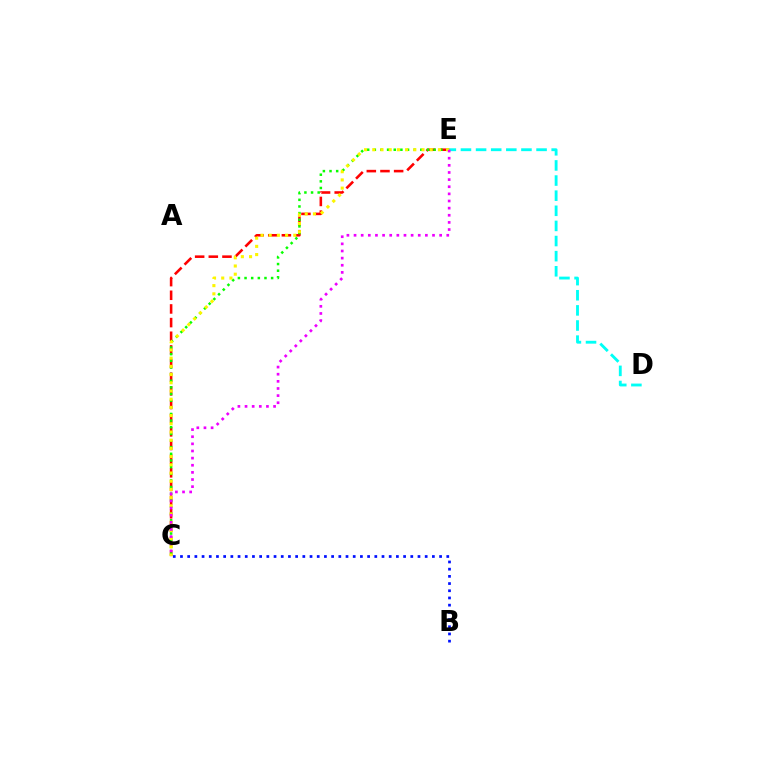{('D', 'E'): [{'color': '#00fff6', 'line_style': 'dashed', 'thickness': 2.05}], ('C', 'E'): [{'color': '#ff0000', 'line_style': 'dashed', 'thickness': 1.86}, {'color': '#08ff00', 'line_style': 'dotted', 'thickness': 1.81}, {'color': '#fcf500', 'line_style': 'dotted', 'thickness': 2.23}, {'color': '#ee00ff', 'line_style': 'dotted', 'thickness': 1.94}], ('B', 'C'): [{'color': '#0010ff', 'line_style': 'dotted', 'thickness': 1.96}]}